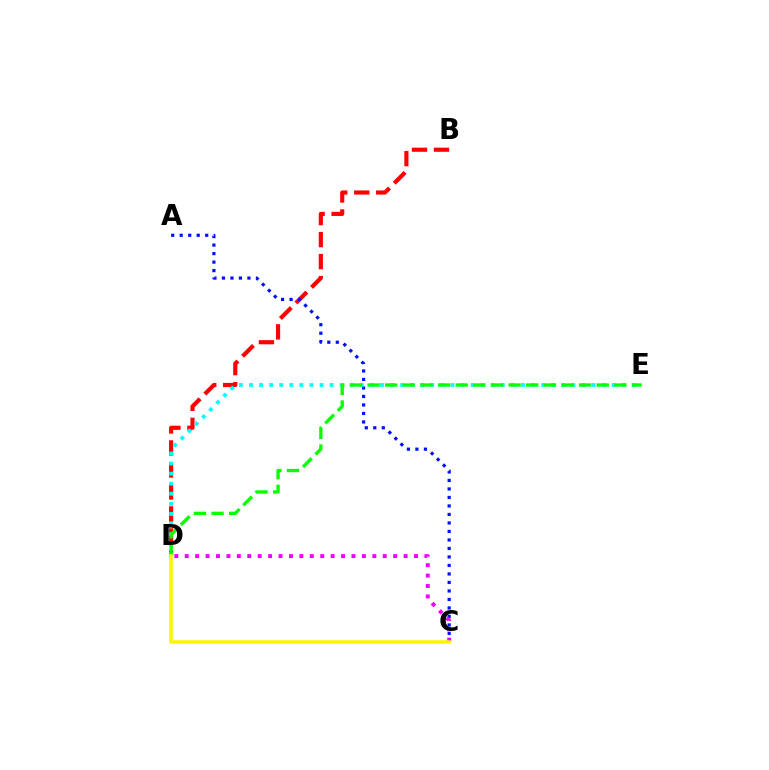{('B', 'D'): [{'color': '#ff0000', 'line_style': 'dashed', 'thickness': 2.99}], ('A', 'C'): [{'color': '#0010ff', 'line_style': 'dotted', 'thickness': 2.31}], ('D', 'E'): [{'color': '#00fff6', 'line_style': 'dotted', 'thickness': 2.74}, {'color': '#08ff00', 'line_style': 'dashed', 'thickness': 2.39}], ('C', 'D'): [{'color': '#ee00ff', 'line_style': 'dotted', 'thickness': 2.83}, {'color': '#fcf500', 'line_style': 'solid', 'thickness': 2.53}]}